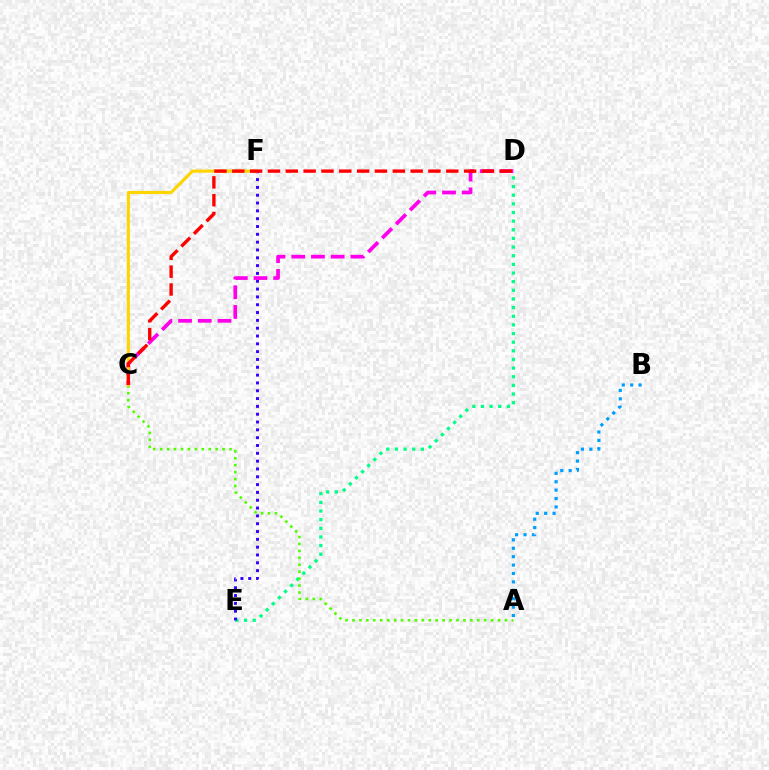{('D', 'E'): [{'color': '#00ff86', 'line_style': 'dotted', 'thickness': 2.35}], ('E', 'F'): [{'color': '#3700ff', 'line_style': 'dotted', 'thickness': 2.12}], ('A', 'B'): [{'color': '#009eff', 'line_style': 'dotted', 'thickness': 2.28}], ('A', 'C'): [{'color': '#4fff00', 'line_style': 'dotted', 'thickness': 1.88}], ('C', 'D'): [{'color': '#ff00ed', 'line_style': 'dashed', 'thickness': 2.68}, {'color': '#ff0000', 'line_style': 'dashed', 'thickness': 2.42}], ('C', 'F'): [{'color': '#ffd500', 'line_style': 'solid', 'thickness': 2.25}]}